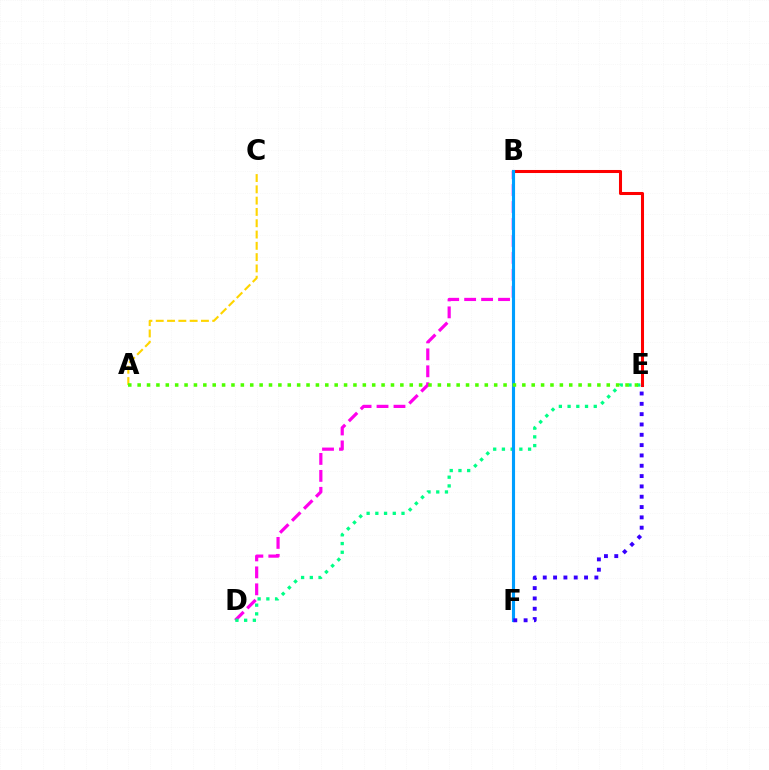{('A', 'C'): [{'color': '#ffd500', 'line_style': 'dashed', 'thickness': 1.53}], ('B', 'E'): [{'color': '#ff0000', 'line_style': 'solid', 'thickness': 2.19}], ('B', 'D'): [{'color': '#ff00ed', 'line_style': 'dashed', 'thickness': 2.3}], ('D', 'E'): [{'color': '#00ff86', 'line_style': 'dotted', 'thickness': 2.37}], ('B', 'F'): [{'color': '#009eff', 'line_style': 'solid', 'thickness': 2.25}], ('A', 'E'): [{'color': '#4fff00', 'line_style': 'dotted', 'thickness': 2.55}], ('E', 'F'): [{'color': '#3700ff', 'line_style': 'dotted', 'thickness': 2.8}]}